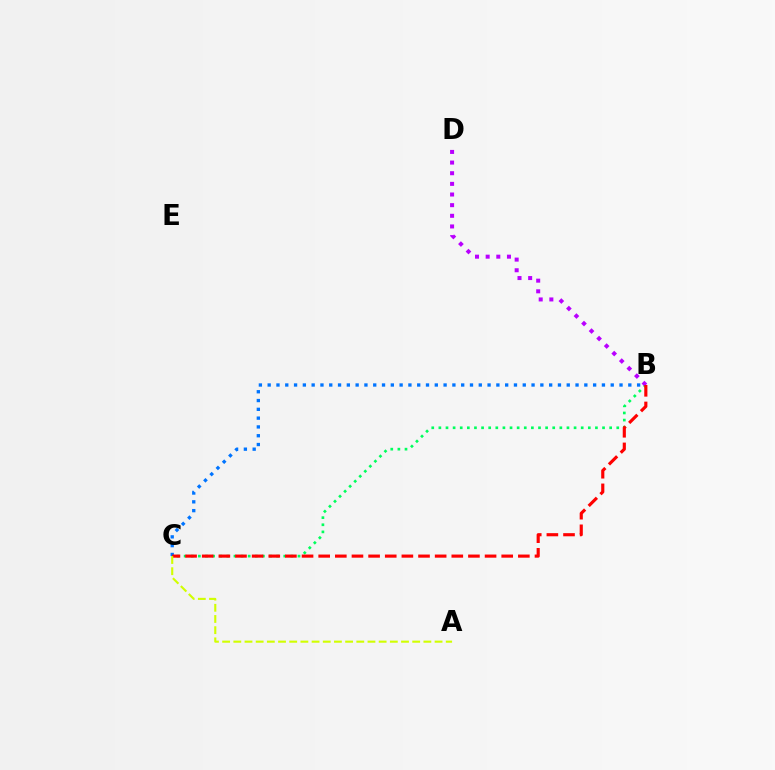{('B', 'C'): [{'color': '#00ff5c', 'line_style': 'dotted', 'thickness': 1.93}, {'color': '#0074ff', 'line_style': 'dotted', 'thickness': 2.39}, {'color': '#ff0000', 'line_style': 'dashed', 'thickness': 2.26}], ('B', 'D'): [{'color': '#b900ff', 'line_style': 'dotted', 'thickness': 2.89}], ('A', 'C'): [{'color': '#d1ff00', 'line_style': 'dashed', 'thickness': 1.52}]}